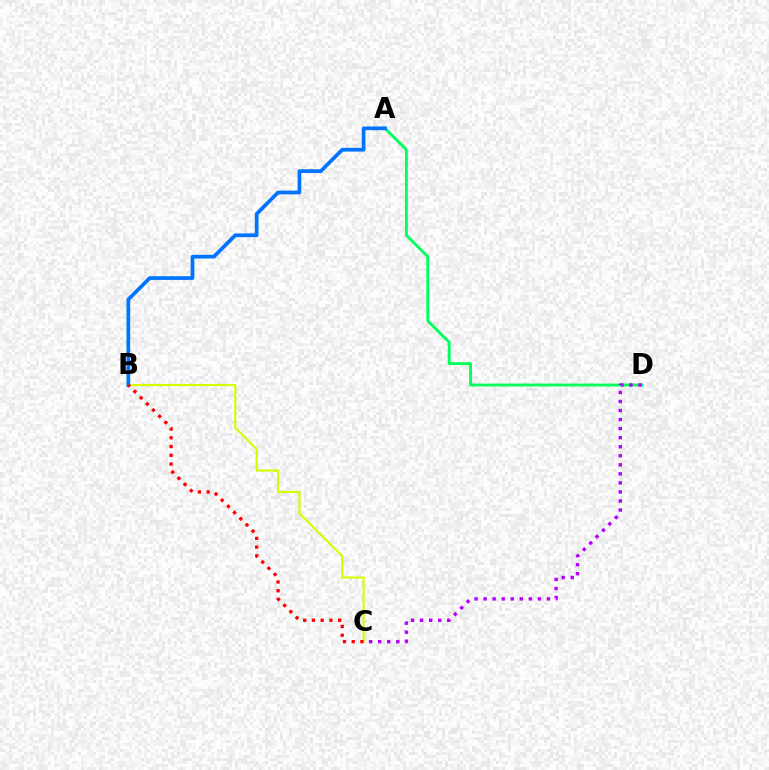{('A', 'D'): [{'color': '#00ff5c', 'line_style': 'solid', 'thickness': 2.05}], ('C', 'D'): [{'color': '#b900ff', 'line_style': 'dotted', 'thickness': 2.46}], ('B', 'C'): [{'color': '#d1ff00', 'line_style': 'solid', 'thickness': 1.54}, {'color': '#ff0000', 'line_style': 'dotted', 'thickness': 2.37}], ('A', 'B'): [{'color': '#0074ff', 'line_style': 'solid', 'thickness': 2.67}]}